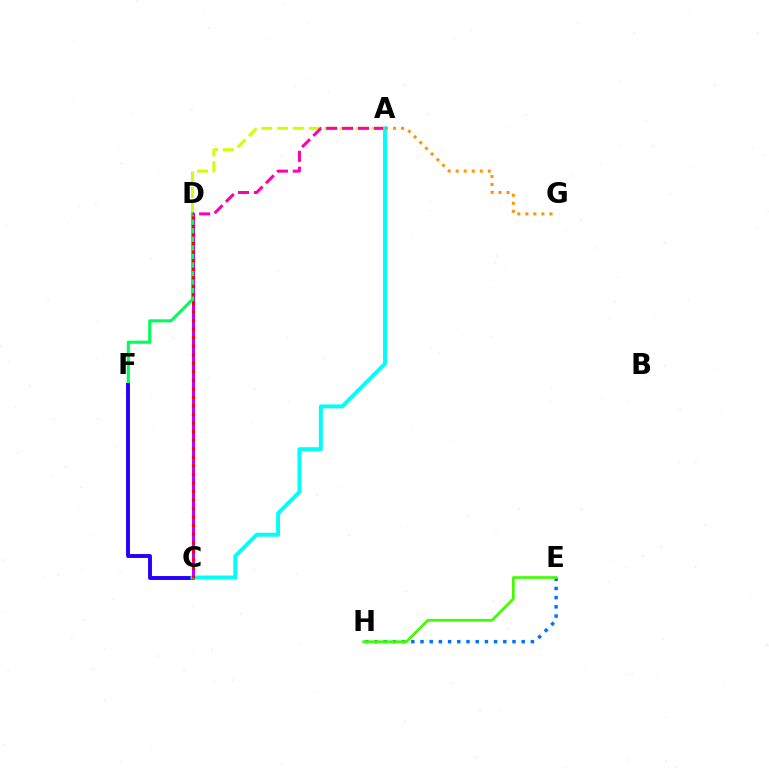{('E', 'H'): [{'color': '#0074ff', 'line_style': 'dotted', 'thickness': 2.5}, {'color': '#3dff00', 'line_style': 'solid', 'thickness': 1.92}], ('C', 'D'): [{'color': '#b900ff', 'line_style': 'solid', 'thickness': 2.13}, {'color': '#ff0000', 'line_style': 'dotted', 'thickness': 2.32}], ('A', 'D'): [{'color': '#d1ff00', 'line_style': 'dashed', 'thickness': 2.14}, {'color': '#ff00ac', 'line_style': 'dashed', 'thickness': 2.16}], ('D', 'F'): [{'color': '#00ff5c', 'line_style': 'solid', 'thickness': 2.24}], ('C', 'F'): [{'color': '#2500ff', 'line_style': 'solid', 'thickness': 2.81}], ('A', 'C'): [{'color': '#00fff6', 'line_style': 'solid', 'thickness': 2.83}], ('A', 'G'): [{'color': '#ff9400', 'line_style': 'dotted', 'thickness': 2.18}]}